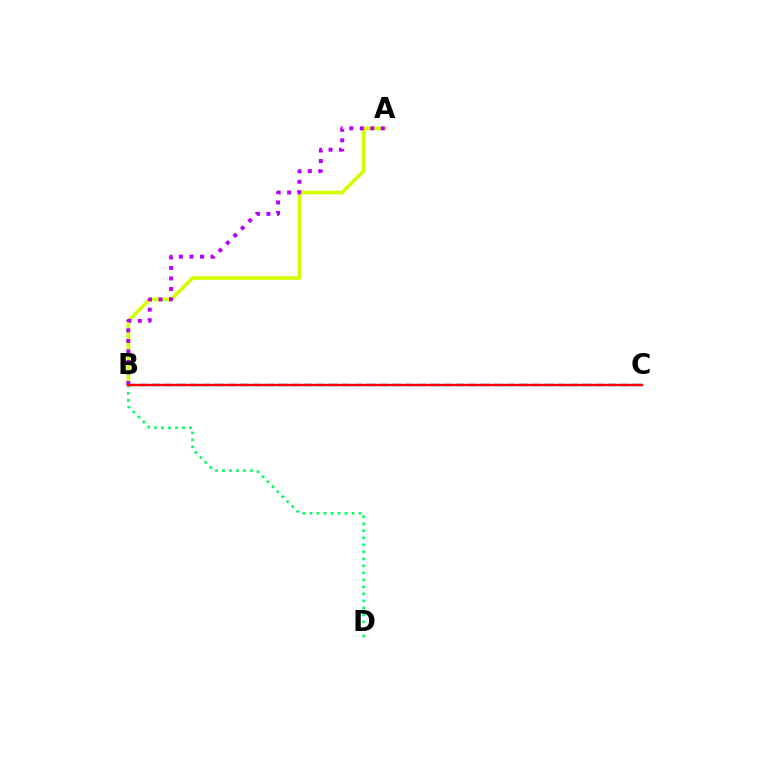{('B', 'D'): [{'color': '#00ff5c', 'line_style': 'dotted', 'thickness': 1.91}], ('A', 'B'): [{'color': '#d1ff00', 'line_style': 'solid', 'thickness': 2.62}, {'color': '#b900ff', 'line_style': 'dotted', 'thickness': 2.86}], ('B', 'C'): [{'color': '#0074ff', 'line_style': 'dashed', 'thickness': 1.72}, {'color': '#ff0000', 'line_style': 'solid', 'thickness': 1.71}]}